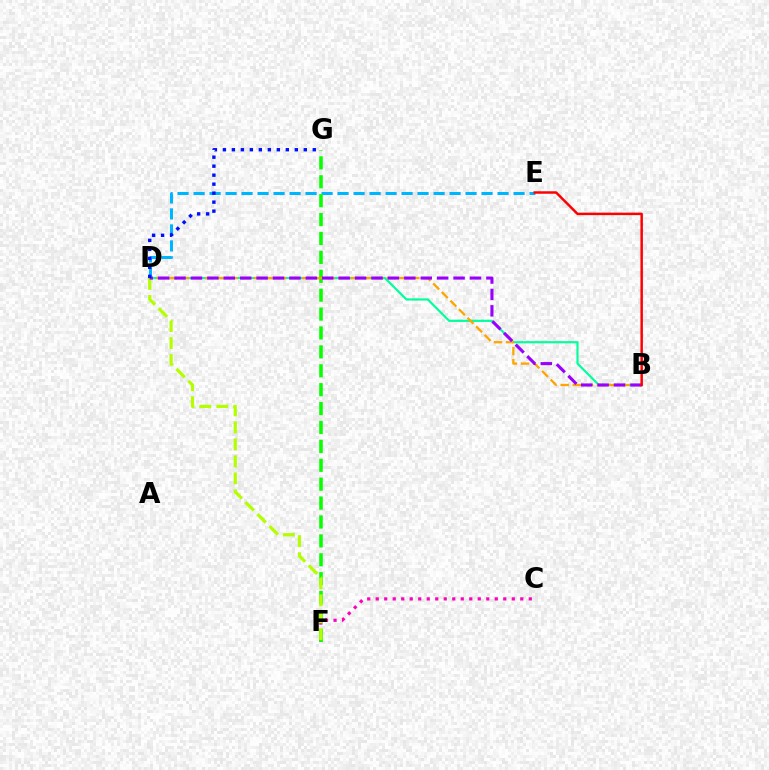{('C', 'F'): [{'color': '#ff00bd', 'line_style': 'dotted', 'thickness': 2.31}], ('D', 'E'): [{'color': '#00b5ff', 'line_style': 'dashed', 'thickness': 2.17}], ('B', 'D'): [{'color': '#00ff9d', 'line_style': 'solid', 'thickness': 1.56}, {'color': '#ffa500', 'line_style': 'dashed', 'thickness': 1.65}, {'color': '#9b00ff', 'line_style': 'dashed', 'thickness': 2.23}], ('F', 'G'): [{'color': '#08ff00', 'line_style': 'dashed', 'thickness': 2.57}], ('D', 'F'): [{'color': '#b3ff00', 'line_style': 'dashed', 'thickness': 2.31}], ('B', 'E'): [{'color': '#ff0000', 'line_style': 'solid', 'thickness': 1.78}], ('D', 'G'): [{'color': '#0010ff', 'line_style': 'dotted', 'thickness': 2.44}]}